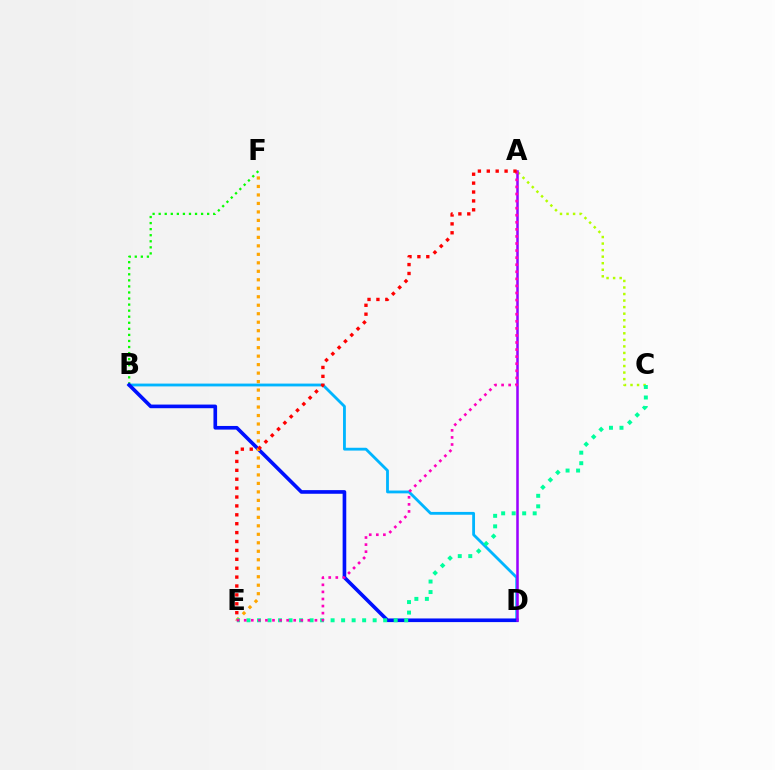{('B', 'D'): [{'color': '#00b5ff', 'line_style': 'solid', 'thickness': 2.03}, {'color': '#0010ff', 'line_style': 'solid', 'thickness': 2.62}], ('B', 'F'): [{'color': '#08ff00', 'line_style': 'dotted', 'thickness': 1.65}], ('A', 'C'): [{'color': '#b3ff00', 'line_style': 'dotted', 'thickness': 1.78}], ('E', 'F'): [{'color': '#ffa500', 'line_style': 'dotted', 'thickness': 2.31}], ('C', 'E'): [{'color': '#00ff9d', 'line_style': 'dotted', 'thickness': 2.86}], ('A', 'D'): [{'color': '#9b00ff', 'line_style': 'solid', 'thickness': 1.82}], ('A', 'E'): [{'color': '#ff00bd', 'line_style': 'dotted', 'thickness': 1.92}, {'color': '#ff0000', 'line_style': 'dotted', 'thickness': 2.42}]}